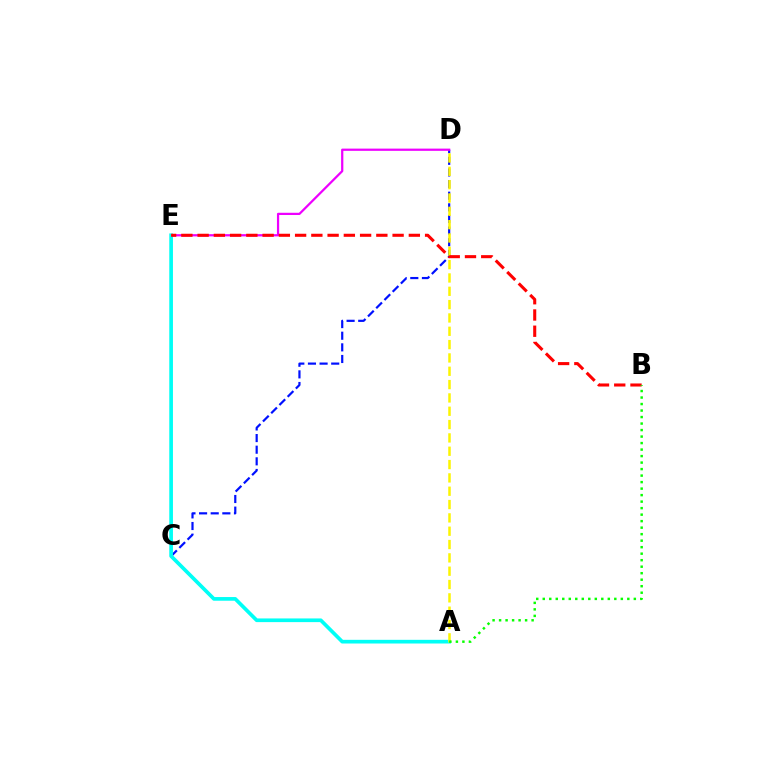{('C', 'D'): [{'color': '#0010ff', 'line_style': 'dashed', 'thickness': 1.58}], ('D', 'E'): [{'color': '#ee00ff', 'line_style': 'solid', 'thickness': 1.61}], ('A', 'E'): [{'color': '#00fff6', 'line_style': 'solid', 'thickness': 2.65}], ('A', 'D'): [{'color': '#fcf500', 'line_style': 'dashed', 'thickness': 1.81}], ('B', 'E'): [{'color': '#ff0000', 'line_style': 'dashed', 'thickness': 2.21}], ('A', 'B'): [{'color': '#08ff00', 'line_style': 'dotted', 'thickness': 1.77}]}